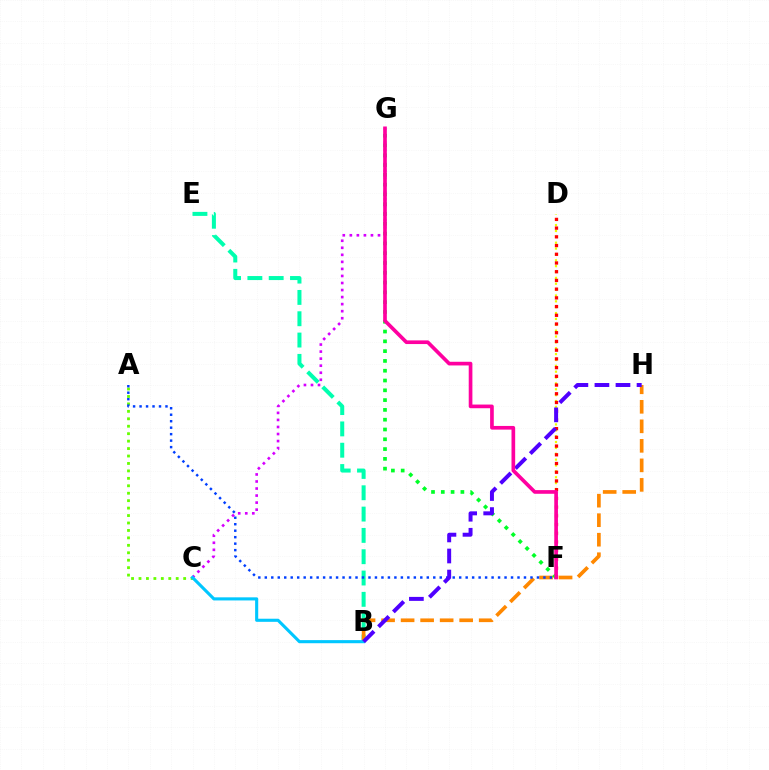{('A', 'C'): [{'color': '#66ff00', 'line_style': 'dotted', 'thickness': 2.02}], ('D', 'F'): [{'color': '#eeff00', 'line_style': 'dotted', 'thickness': 1.59}, {'color': '#ff0000', 'line_style': 'dotted', 'thickness': 2.37}], ('B', 'E'): [{'color': '#00ffaf', 'line_style': 'dashed', 'thickness': 2.9}], ('B', 'H'): [{'color': '#ff8800', 'line_style': 'dashed', 'thickness': 2.65}, {'color': '#4f00ff', 'line_style': 'dashed', 'thickness': 2.86}], ('C', 'G'): [{'color': '#d600ff', 'line_style': 'dotted', 'thickness': 1.91}], ('A', 'F'): [{'color': '#003fff', 'line_style': 'dotted', 'thickness': 1.76}], ('B', 'C'): [{'color': '#00c7ff', 'line_style': 'solid', 'thickness': 2.23}], ('F', 'G'): [{'color': '#00ff27', 'line_style': 'dotted', 'thickness': 2.66}, {'color': '#ff00a0', 'line_style': 'solid', 'thickness': 2.64}]}